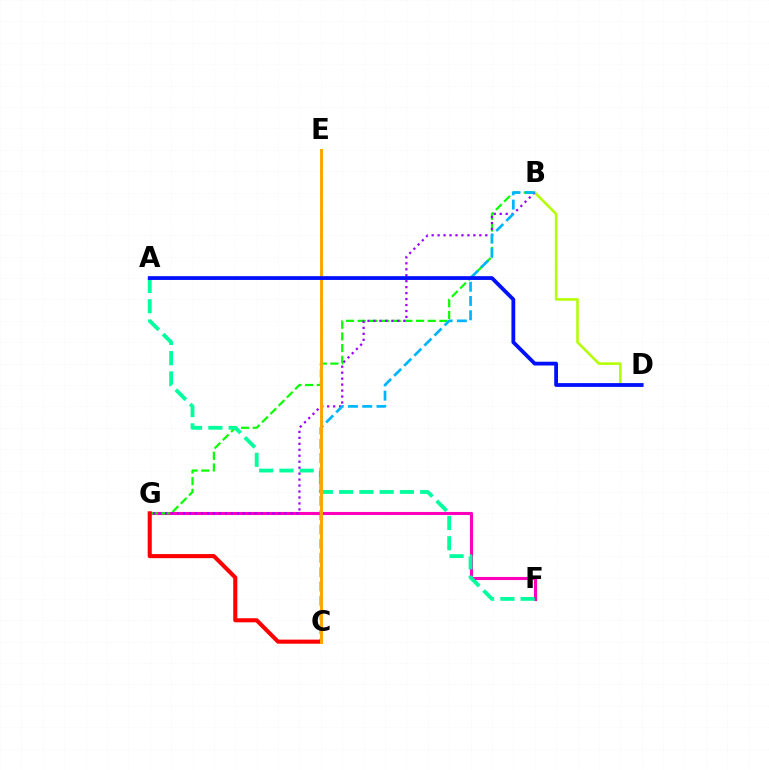{('F', 'G'): [{'color': '#ff00bd', 'line_style': 'solid', 'thickness': 2.23}], ('B', 'G'): [{'color': '#08ff00', 'line_style': 'dashed', 'thickness': 1.59}, {'color': '#9b00ff', 'line_style': 'dotted', 'thickness': 1.62}], ('A', 'F'): [{'color': '#00ff9d', 'line_style': 'dashed', 'thickness': 2.75}], ('B', 'D'): [{'color': '#b3ff00', 'line_style': 'solid', 'thickness': 1.85}], ('B', 'C'): [{'color': '#00b5ff', 'line_style': 'dashed', 'thickness': 1.94}], ('C', 'G'): [{'color': '#ff0000', 'line_style': 'solid', 'thickness': 2.94}], ('C', 'E'): [{'color': '#ffa500', 'line_style': 'solid', 'thickness': 2.12}], ('A', 'D'): [{'color': '#0010ff', 'line_style': 'solid', 'thickness': 2.73}]}